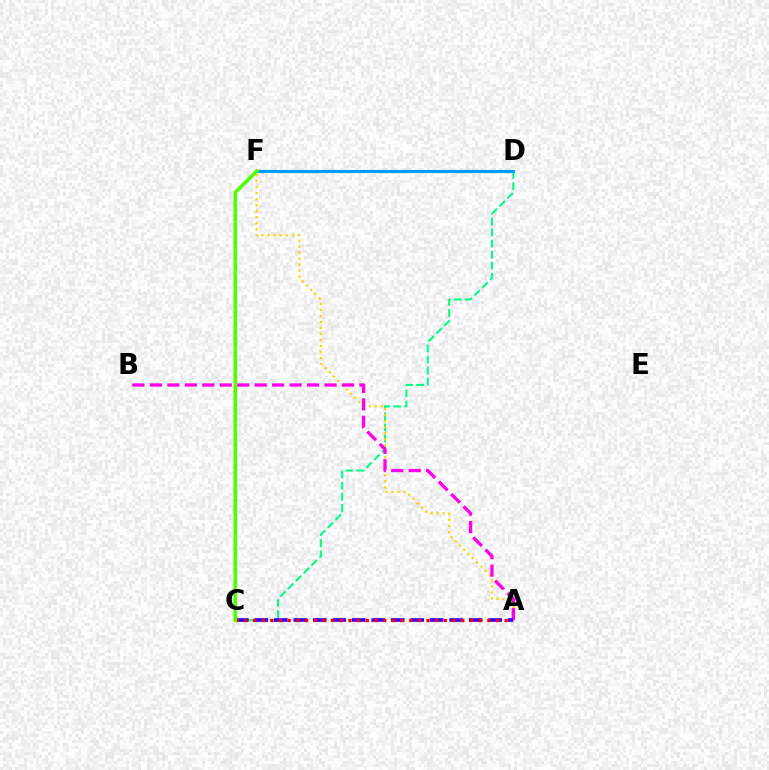{('C', 'D'): [{'color': '#00ff86', 'line_style': 'dashed', 'thickness': 1.5}], ('A', 'F'): [{'color': '#ffd500', 'line_style': 'dotted', 'thickness': 1.63}], ('A', 'B'): [{'color': '#ff00ed', 'line_style': 'dashed', 'thickness': 2.37}], ('D', 'F'): [{'color': '#009eff', 'line_style': 'solid', 'thickness': 2.27}], ('A', 'C'): [{'color': '#3700ff', 'line_style': 'dashed', 'thickness': 2.65}, {'color': '#ff0000', 'line_style': 'dotted', 'thickness': 2.36}], ('C', 'F'): [{'color': '#4fff00', 'line_style': 'solid', 'thickness': 2.58}]}